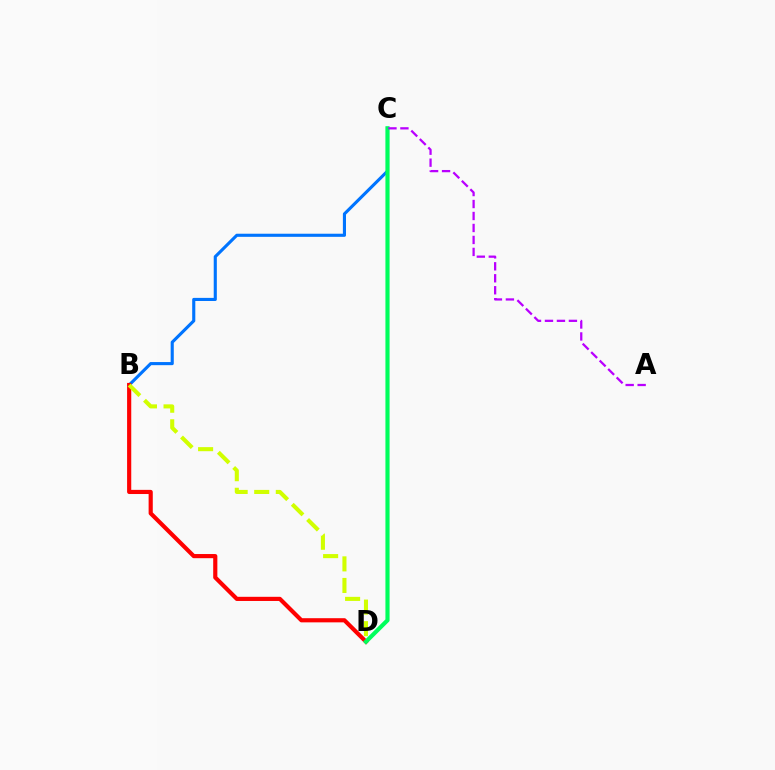{('B', 'C'): [{'color': '#0074ff', 'line_style': 'solid', 'thickness': 2.24}], ('B', 'D'): [{'color': '#ff0000', 'line_style': 'solid', 'thickness': 2.99}, {'color': '#d1ff00', 'line_style': 'dashed', 'thickness': 2.93}], ('C', 'D'): [{'color': '#00ff5c', 'line_style': 'solid', 'thickness': 2.99}], ('A', 'C'): [{'color': '#b900ff', 'line_style': 'dashed', 'thickness': 1.63}]}